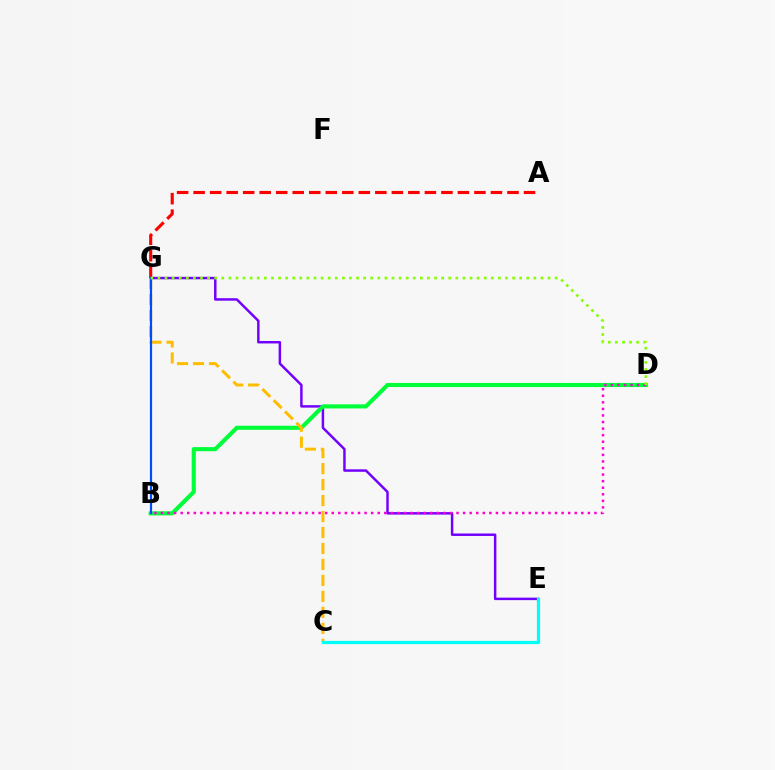{('A', 'G'): [{'color': '#ff0000', 'line_style': 'dashed', 'thickness': 2.24}], ('E', 'G'): [{'color': '#7200ff', 'line_style': 'solid', 'thickness': 1.78}], ('B', 'D'): [{'color': '#00ff39', 'line_style': 'solid', 'thickness': 2.96}, {'color': '#ff00cf', 'line_style': 'dotted', 'thickness': 1.78}], ('C', 'G'): [{'color': '#ffbd00', 'line_style': 'dashed', 'thickness': 2.17}], ('B', 'G'): [{'color': '#004bff', 'line_style': 'solid', 'thickness': 1.58}], ('D', 'G'): [{'color': '#84ff00', 'line_style': 'dotted', 'thickness': 1.93}], ('C', 'E'): [{'color': '#00fff6', 'line_style': 'solid', 'thickness': 2.33}]}